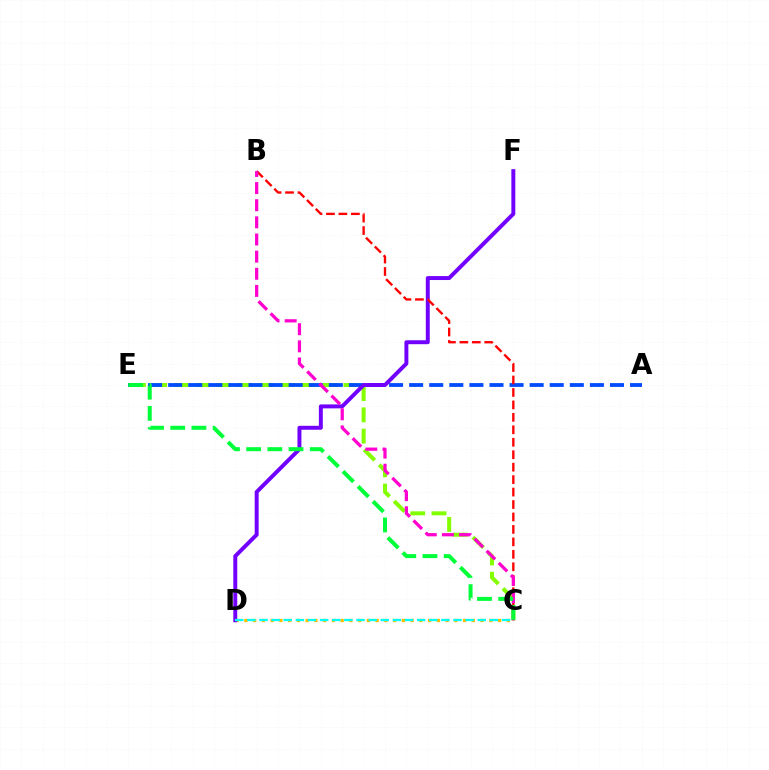{('C', 'E'): [{'color': '#84ff00', 'line_style': 'dashed', 'thickness': 2.89}, {'color': '#00ff39', 'line_style': 'dashed', 'thickness': 2.88}], ('C', 'D'): [{'color': '#ffbd00', 'line_style': 'dotted', 'thickness': 2.38}, {'color': '#00fff6', 'line_style': 'dashed', 'thickness': 1.65}], ('A', 'E'): [{'color': '#004bff', 'line_style': 'dashed', 'thickness': 2.73}], ('D', 'F'): [{'color': '#7200ff', 'line_style': 'solid', 'thickness': 2.84}], ('B', 'C'): [{'color': '#ff0000', 'line_style': 'dashed', 'thickness': 1.69}, {'color': '#ff00cf', 'line_style': 'dashed', 'thickness': 2.33}]}